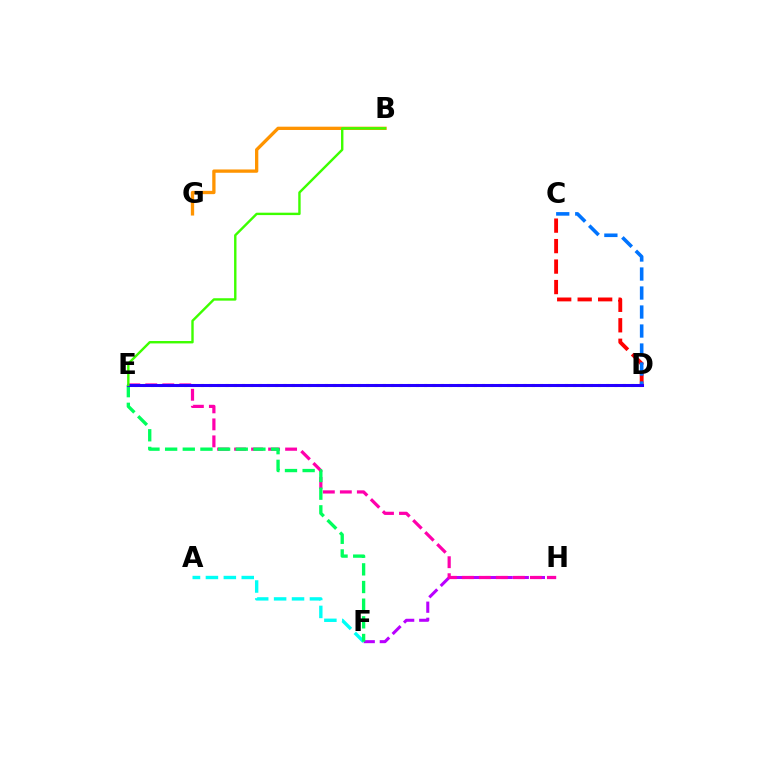{('D', 'E'): [{'color': '#d1ff00', 'line_style': 'dotted', 'thickness': 2.25}, {'color': '#2500ff', 'line_style': 'solid', 'thickness': 2.2}], ('C', 'D'): [{'color': '#ff0000', 'line_style': 'dashed', 'thickness': 2.78}, {'color': '#0074ff', 'line_style': 'dashed', 'thickness': 2.58}], ('F', 'H'): [{'color': '#b900ff', 'line_style': 'dashed', 'thickness': 2.19}], ('E', 'H'): [{'color': '#ff00ac', 'line_style': 'dashed', 'thickness': 2.31}], ('A', 'F'): [{'color': '#00fff6', 'line_style': 'dashed', 'thickness': 2.43}], ('B', 'G'): [{'color': '#ff9400', 'line_style': 'solid', 'thickness': 2.38}], ('E', 'F'): [{'color': '#00ff5c', 'line_style': 'dashed', 'thickness': 2.4}], ('B', 'E'): [{'color': '#3dff00', 'line_style': 'solid', 'thickness': 1.73}]}